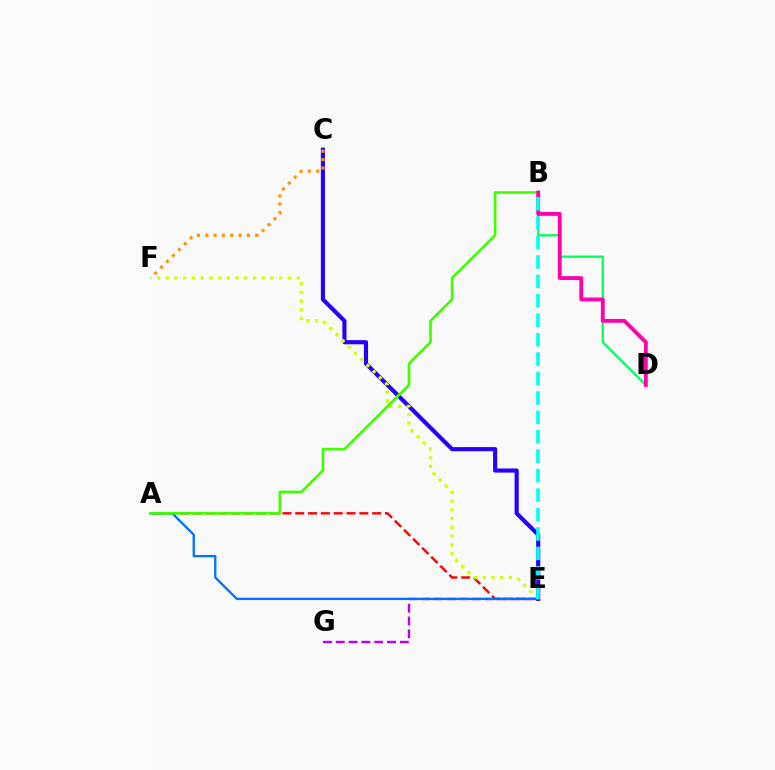{('C', 'E'): [{'color': '#2500ff', 'line_style': 'solid', 'thickness': 2.97}], ('B', 'D'): [{'color': '#00ff5c', 'line_style': 'solid', 'thickness': 1.63}, {'color': '#ff00ac', 'line_style': 'solid', 'thickness': 2.77}], ('A', 'E'): [{'color': '#ff0000', 'line_style': 'dashed', 'thickness': 1.74}, {'color': '#0074ff', 'line_style': 'solid', 'thickness': 1.67}], ('C', 'F'): [{'color': '#ff9400', 'line_style': 'dotted', 'thickness': 2.26}], ('E', 'F'): [{'color': '#d1ff00', 'line_style': 'dotted', 'thickness': 2.37}], ('E', 'G'): [{'color': '#b900ff', 'line_style': 'dashed', 'thickness': 1.74}], ('A', 'B'): [{'color': '#3dff00', 'line_style': 'solid', 'thickness': 1.89}], ('B', 'E'): [{'color': '#00fff6', 'line_style': 'dashed', 'thickness': 2.64}]}